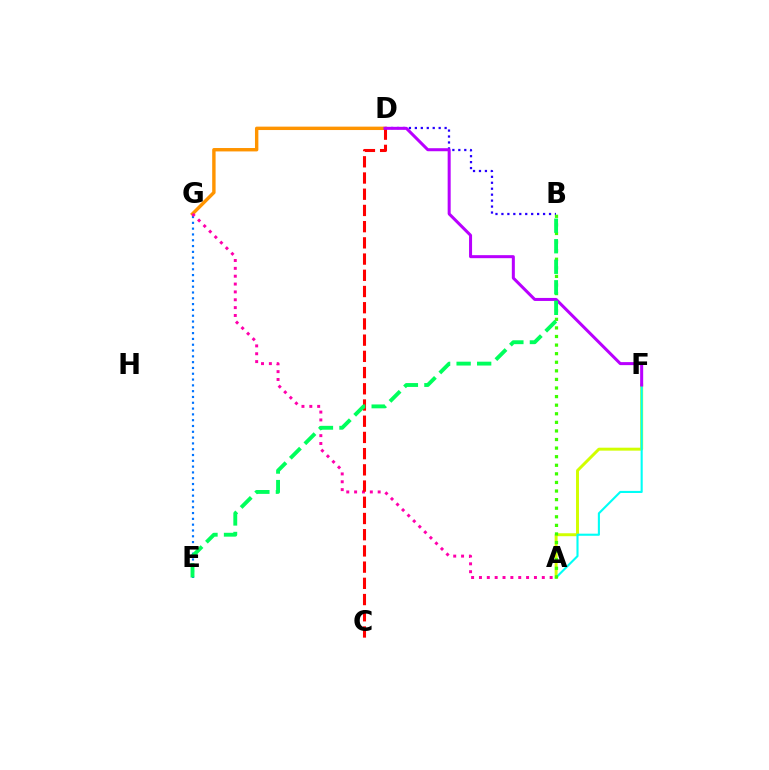{('B', 'D'): [{'color': '#2500ff', 'line_style': 'dotted', 'thickness': 1.62}], ('A', 'F'): [{'color': '#d1ff00', 'line_style': 'solid', 'thickness': 2.12}, {'color': '#00fff6', 'line_style': 'solid', 'thickness': 1.52}], ('E', 'G'): [{'color': '#0074ff', 'line_style': 'dotted', 'thickness': 1.58}], ('D', 'G'): [{'color': '#ff9400', 'line_style': 'solid', 'thickness': 2.45}], ('A', 'G'): [{'color': '#ff00ac', 'line_style': 'dotted', 'thickness': 2.13}], ('C', 'D'): [{'color': '#ff0000', 'line_style': 'dashed', 'thickness': 2.2}], ('A', 'B'): [{'color': '#3dff00', 'line_style': 'dotted', 'thickness': 2.33}], ('D', 'F'): [{'color': '#b900ff', 'line_style': 'solid', 'thickness': 2.18}], ('B', 'E'): [{'color': '#00ff5c', 'line_style': 'dashed', 'thickness': 2.79}]}